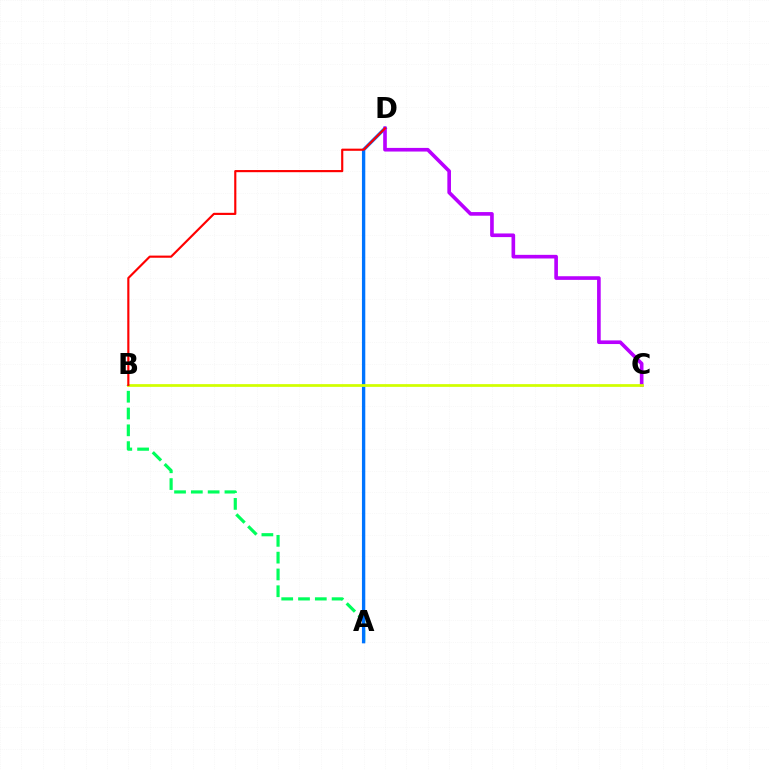{('A', 'B'): [{'color': '#00ff5c', 'line_style': 'dashed', 'thickness': 2.28}], ('A', 'D'): [{'color': '#0074ff', 'line_style': 'solid', 'thickness': 2.4}], ('C', 'D'): [{'color': '#b900ff', 'line_style': 'solid', 'thickness': 2.62}], ('B', 'C'): [{'color': '#d1ff00', 'line_style': 'solid', 'thickness': 1.98}], ('B', 'D'): [{'color': '#ff0000', 'line_style': 'solid', 'thickness': 1.55}]}